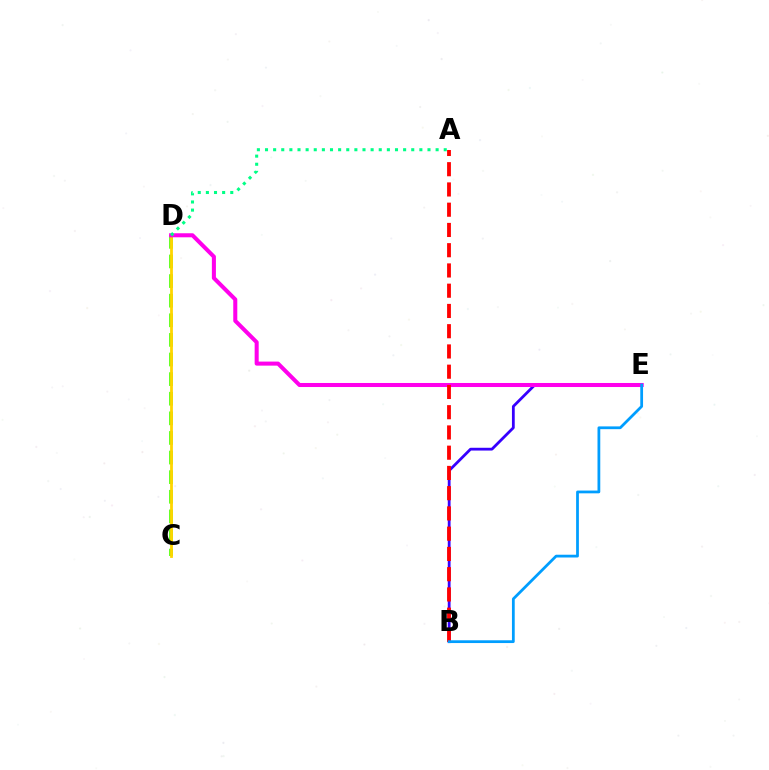{('B', 'E'): [{'color': '#3700ff', 'line_style': 'solid', 'thickness': 2.01}, {'color': '#009eff', 'line_style': 'solid', 'thickness': 1.99}], ('C', 'D'): [{'color': '#4fff00', 'line_style': 'dashed', 'thickness': 2.66}, {'color': '#ffd500', 'line_style': 'solid', 'thickness': 2.01}], ('D', 'E'): [{'color': '#ff00ed', 'line_style': 'solid', 'thickness': 2.91}], ('A', 'B'): [{'color': '#ff0000', 'line_style': 'dashed', 'thickness': 2.75}], ('A', 'D'): [{'color': '#00ff86', 'line_style': 'dotted', 'thickness': 2.21}]}